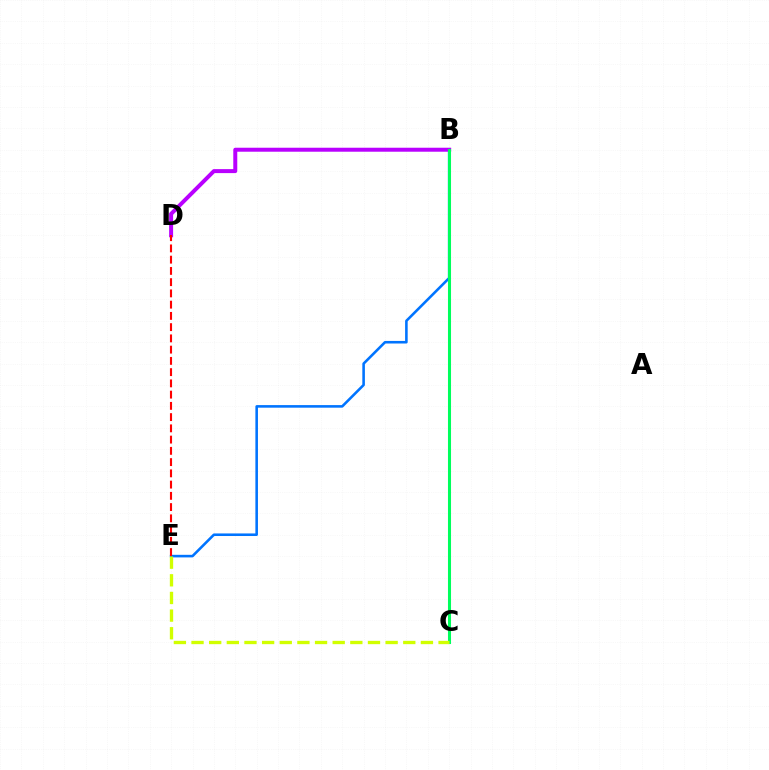{('B', 'E'): [{'color': '#0074ff', 'line_style': 'solid', 'thickness': 1.86}], ('B', 'D'): [{'color': '#b900ff', 'line_style': 'solid', 'thickness': 2.87}], ('B', 'C'): [{'color': '#00ff5c', 'line_style': 'solid', 'thickness': 2.2}], ('C', 'E'): [{'color': '#d1ff00', 'line_style': 'dashed', 'thickness': 2.4}], ('D', 'E'): [{'color': '#ff0000', 'line_style': 'dashed', 'thickness': 1.53}]}